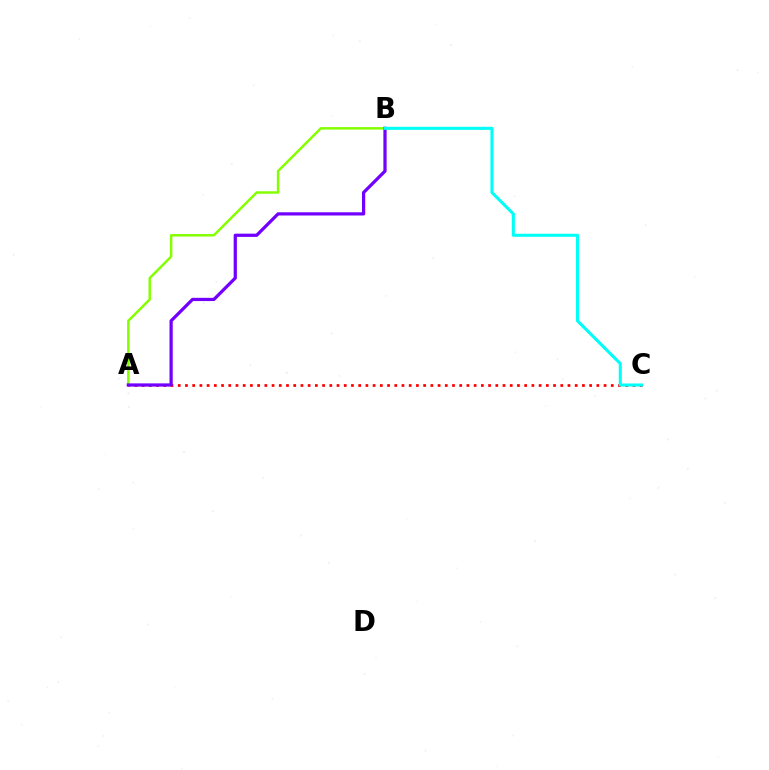{('A', 'C'): [{'color': '#ff0000', 'line_style': 'dotted', 'thickness': 1.96}], ('A', 'B'): [{'color': '#84ff00', 'line_style': 'solid', 'thickness': 1.78}, {'color': '#7200ff', 'line_style': 'solid', 'thickness': 2.33}], ('B', 'C'): [{'color': '#00fff6', 'line_style': 'solid', 'thickness': 2.2}]}